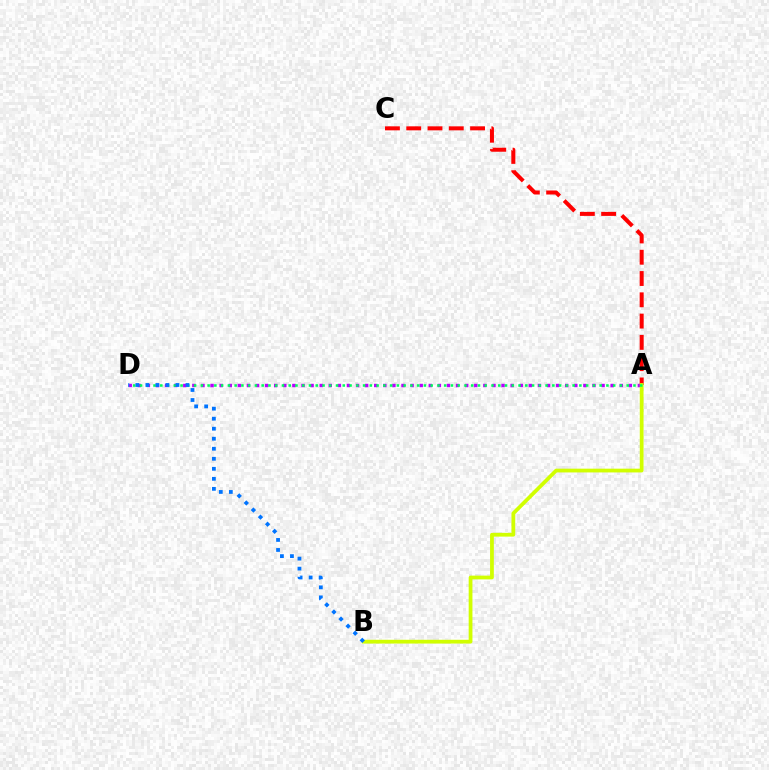{('A', 'C'): [{'color': '#ff0000', 'line_style': 'dashed', 'thickness': 2.89}], ('A', 'D'): [{'color': '#b900ff', 'line_style': 'dotted', 'thickness': 2.47}, {'color': '#00ff5c', 'line_style': 'dotted', 'thickness': 1.84}], ('A', 'B'): [{'color': '#d1ff00', 'line_style': 'solid', 'thickness': 2.71}], ('B', 'D'): [{'color': '#0074ff', 'line_style': 'dotted', 'thickness': 2.72}]}